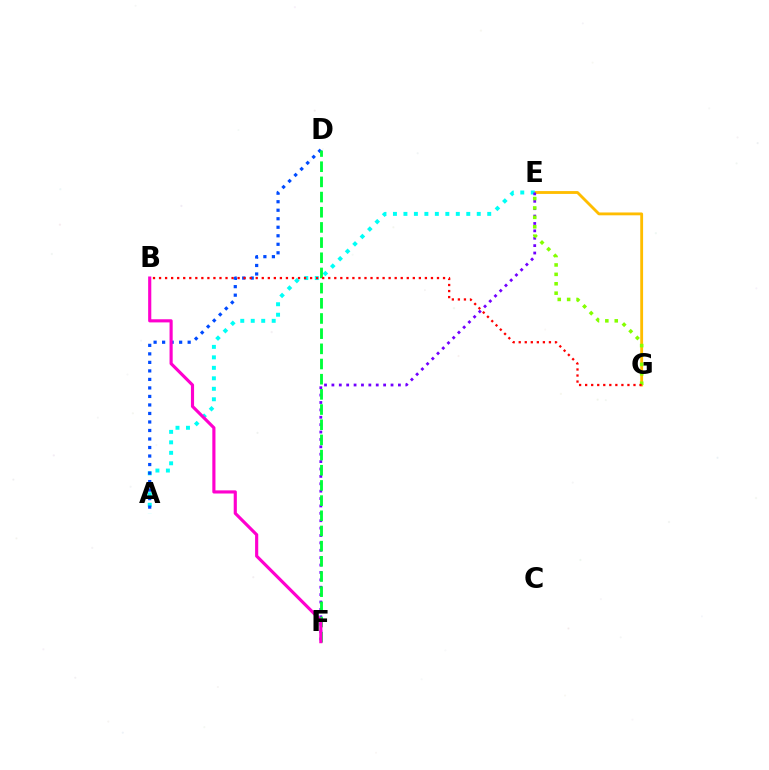{('E', 'G'): [{'color': '#ffbd00', 'line_style': 'solid', 'thickness': 2.05}, {'color': '#84ff00', 'line_style': 'dotted', 'thickness': 2.56}], ('A', 'E'): [{'color': '#00fff6', 'line_style': 'dotted', 'thickness': 2.85}], ('A', 'D'): [{'color': '#004bff', 'line_style': 'dotted', 'thickness': 2.31}], ('E', 'F'): [{'color': '#7200ff', 'line_style': 'dotted', 'thickness': 2.01}], ('D', 'F'): [{'color': '#00ff39', 'line_style': 'dashed', 'thickness': 2.06}], ('B', 'G'): [{'color': '#ff0000', 'line_style': 'dotted', 'thickness': 1.64}], ('B', 'F'): [{'color': '#ff00cf', 'line_style': 'solid', 'thickness': 2.26}]}